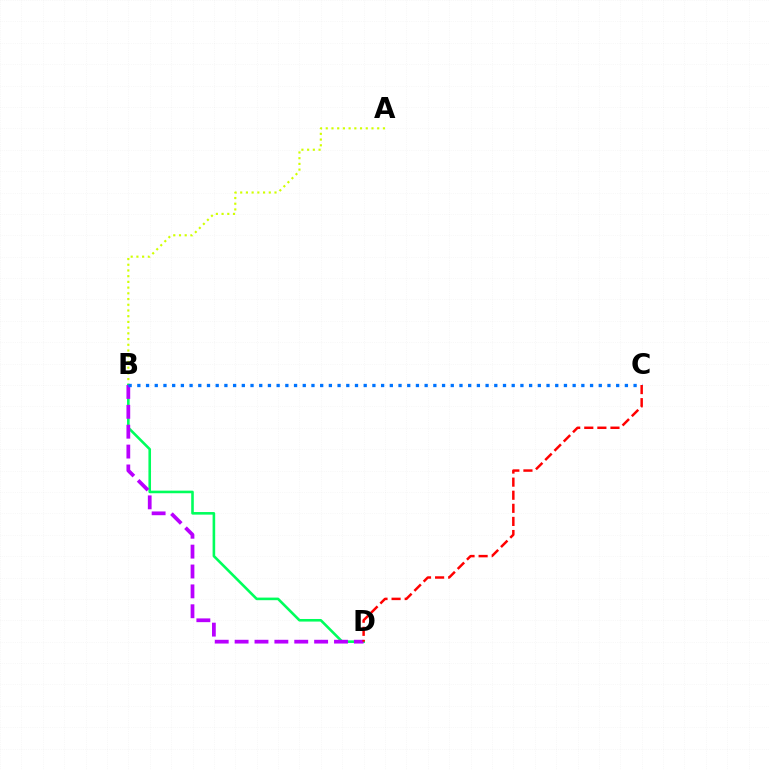{('A', 'B'): [{'color': '#d1ff00', 'line_style': 'dotted', 'thickness': 1.55}], ('B', 'D'): [{'color': '#00ff5c', 'line_style': 'solid', 'thickness': 1.87}, {'color': '#b900ff', 'line_style': 'dashed', 'thickness': 2.7}], ('B', 'C'): [{'color': '#0074ff', 'line_style': 'dotted', 'thickness': 2.37}], ('C', 'D'): [{'color': '#ff0000', 'line_style': 'dashed', 'thickness': 1.78}]}